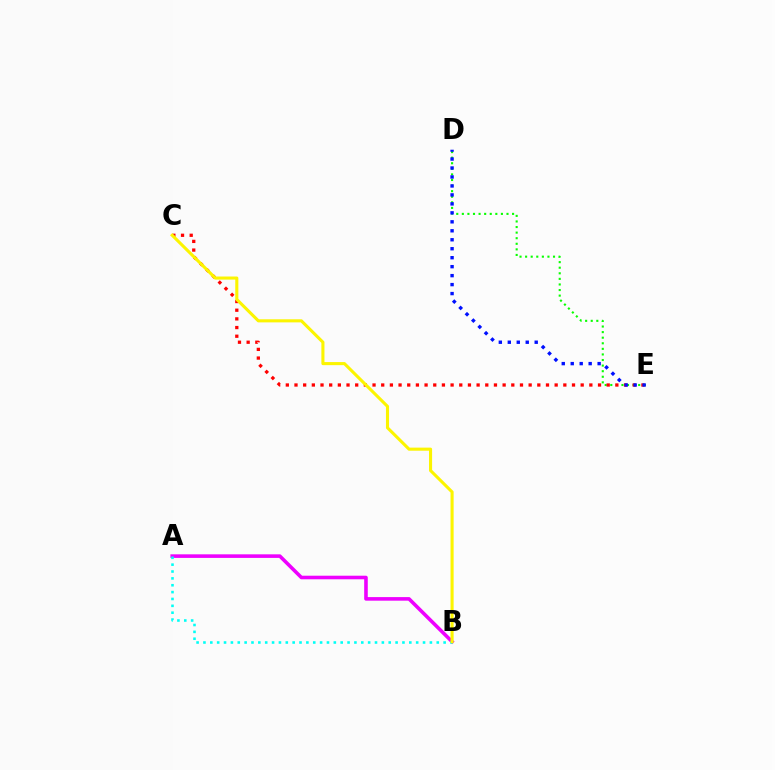{('D', 'E'): [{'color': '#08ff00', 'line_style': 'dotted', 'thickness': 1.52}, {'color': '#0010ff', 'line_style': 'dotted', 'thickness': 2.44}], ('A', 'B'): [{'color': '#ee00ff', 'line_style': 'solid', 'thickness': 2.58}, {'color': '#00fff6', 'line_style': 'dotted', 'thickness': 1.86}], ('C', 'E'): [{'color': '#ff0000', 'line_style': 'dotted', 'thickness': 2.36}], ('B', 'C'): [{'color': '#fcf500', 'line_style': 'solid', 'thickness': 2.22}]}